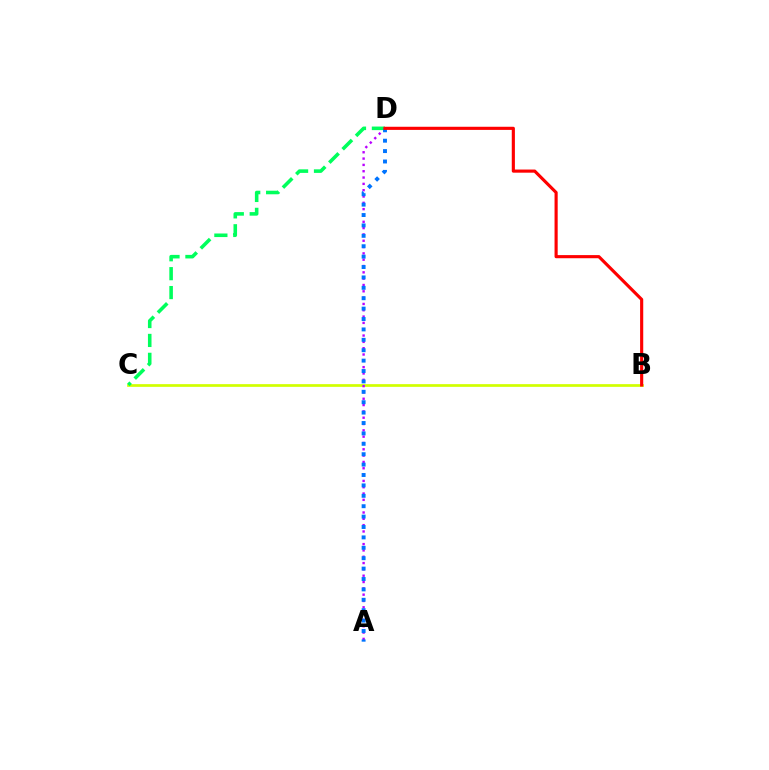{('B', 'C'): [{'color': '#d1ff00', 'line_style': 'solid', 'thickness': 1.95}], ('A', 'D'): [{'color': '#b900ff', 'line_style': 'dotted', 'thickness': 1.72}, {'color': '#0074ff', 'line_style': 'dotted', 'thickness': 2.83}], ('C', 'D'): [{'color': '#00ff5c', 'line_style': 'dashed', 'thickness': 2.57}], ('B', 'D'): [{'color': '#ff0000', 'line_style': 'solid', 'thickness': 2.26}]}